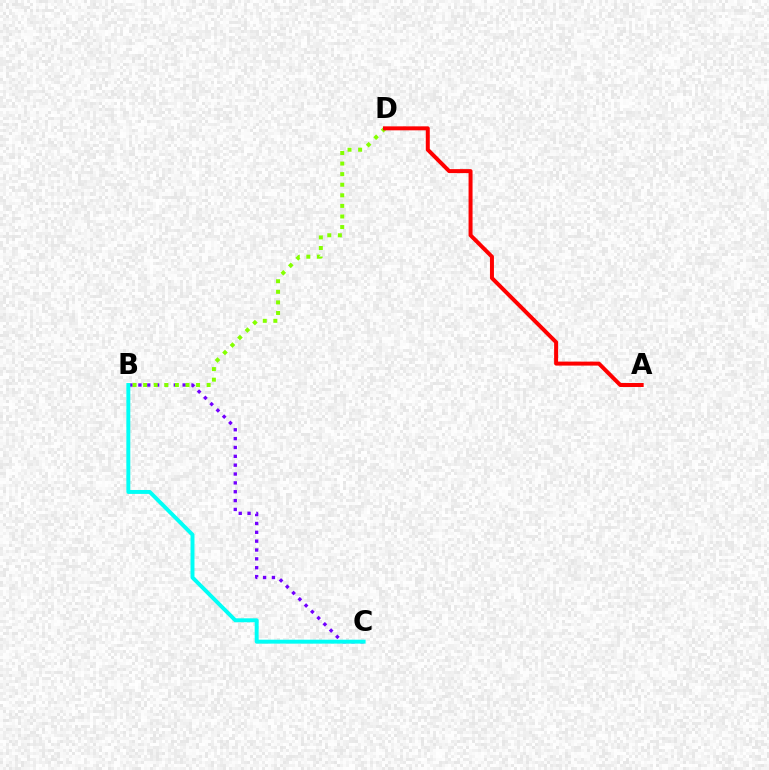{('B', 'C'): [{'color': '#7200ff', 'line_style': 'dotted', 'thickness': 2.41}, {'color': '#00fff6', 'line_style': 'solid', 'thickness': 2.83}], ('B', 'D'): [{'color': '#84ff00', 'line_style': 'dotted', 'thickness': 2.87}], ('A', 'D'): [{'color': '#ff0000', 'line_style': 'solid', 'thickness': 2.87}]}